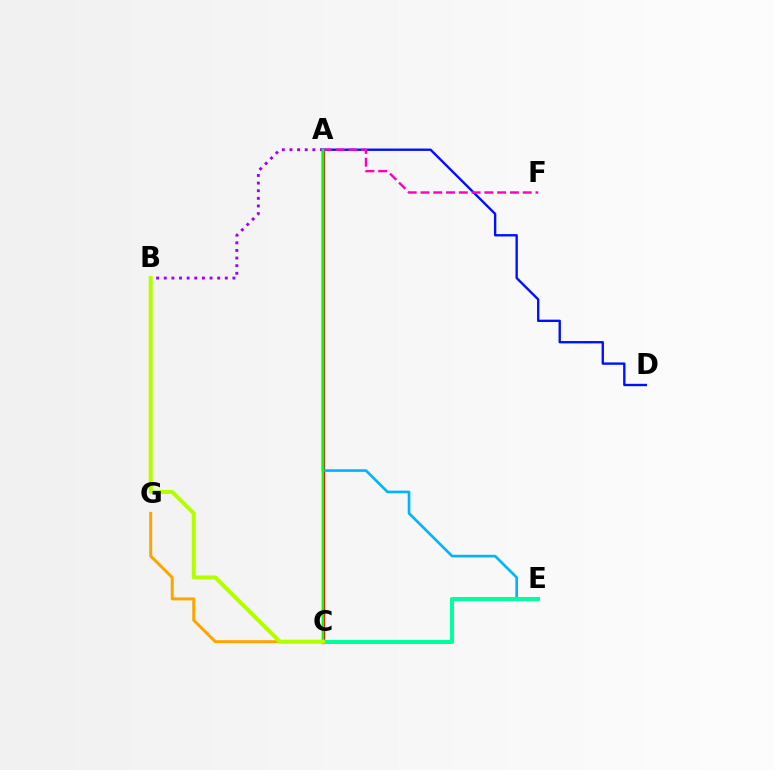{('A', 'D'): [{'color': '#0010ff', 'line_style': 'solid', 'thickness': 1.7}], ('A', 'C'): [{'color': '#ff0000', 'line_style': 'solid', 'thickness': 2.38}, {'color': '#08ff00', 'line_style': 'solid', 'thickness': 1.65}], ('A', 'B'): [{'color': '#9b00ff', 'line_style': 'dotted', 'thickness': 2.07}], ('C', 'G'): [{'color': '#ffa500', 'line_style': 'solid', 'thickness': 2.16}], ('A', 'F'): [{'color': '#ff00bd', 'line_style': 'dashed', 'thickness': 1.74}], ('A', 'E'): [{'color': '#00b5ff', 'line_style': 'solid', 'thickness': 1.9}], ('C', 'E'): [{'color': '#00ff9d', 'line_style': 'solid', 'thickness': 2.89}], ('B', 'C'): [{'color': '#b3ff00', 'line_style': 'solid', 'thickness': 2.88}]}